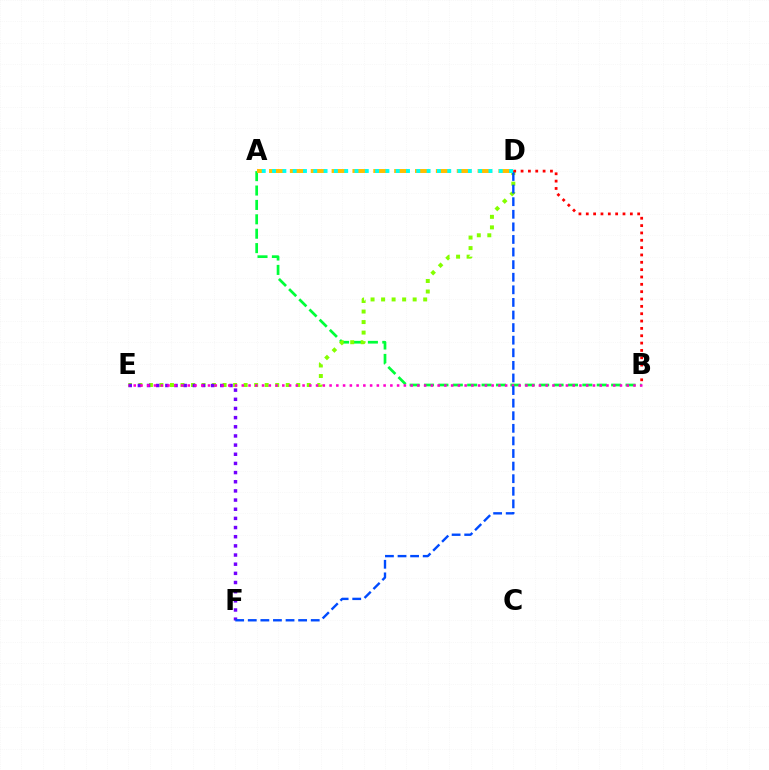{('A', 'B'): [{'color': '#00ff39', 'line_style': 'dashed', 'thickness': 1.96}], ('D', 'E'): [{'color': '#84ff00', 'line_style': 'dotted', 'thickness': 2.86}], ('E', 'F'): [{'color': '#7200ff', 'line_style': 'dotted', 'thickness': 2.49}], ('B', 'D'): [{'color': '#ff0000', 'line_style': 'dotted', 'thickness': 2.0}], ('B', 'E'): [{'color': '#ff00cf', 'line_style': 'dotted', 'thickness': 1.83}], ('A', 'D'): [{'color': '#ffbd00', 'line_style': 'dashed', 'thickness': 2.83}, {'color': '#00fff6', 'line_style': 'dotted', 'thickness': 2.8}], ('D', 'F'): [{'color': '#004bff', 'line_style': 'dashed', 'thickness': 1.71}]}